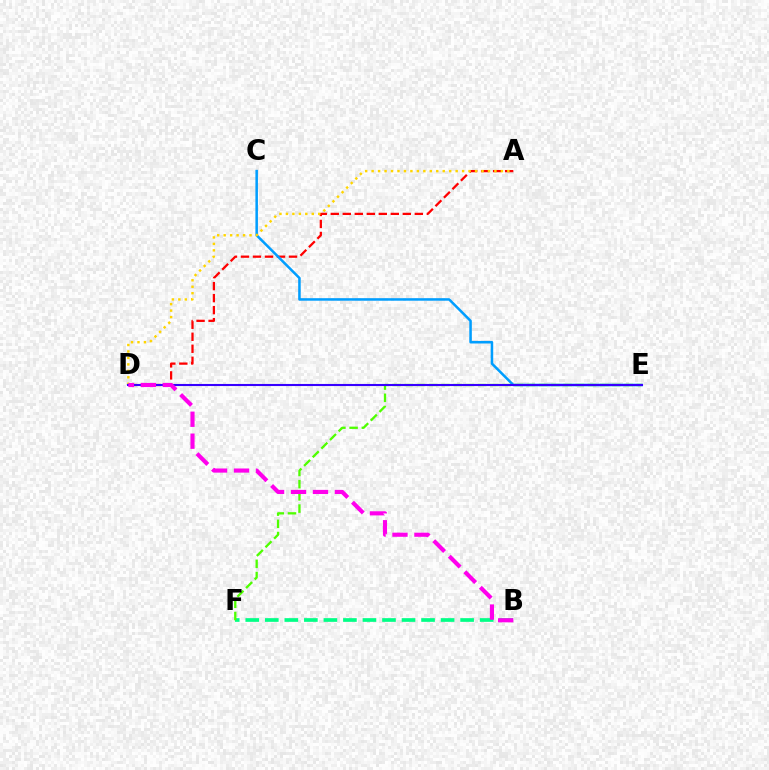{('A', 'D'): [{'color': '#ff0000', 'line_style': 'dashed', 'thickness': 1.63}, {'color': '#ffd500', 'line_style': 'dotted', 'thickness': 1.76}], ('C', 'E'): [{'color': '#009eff', 'line_style': 'solid', 'thickness': 1.82}], ('B', 'F'): [{'color': '#00ff86', 'line_style': 'dashed', 'thickness': 2.65}], ('E', 'F'): [{'color': '#4fff00', 'line_style': 'dashed', 'thickness': 1.66}], ('D', 'E'): [{'color': '#3700ff', 'line_style': 'solid', 'thickness': 1.51}], ('B', 'D'): [{'color': '#ff00ed', 'line_style': 'dashed', 'thickness': 2.98}]}